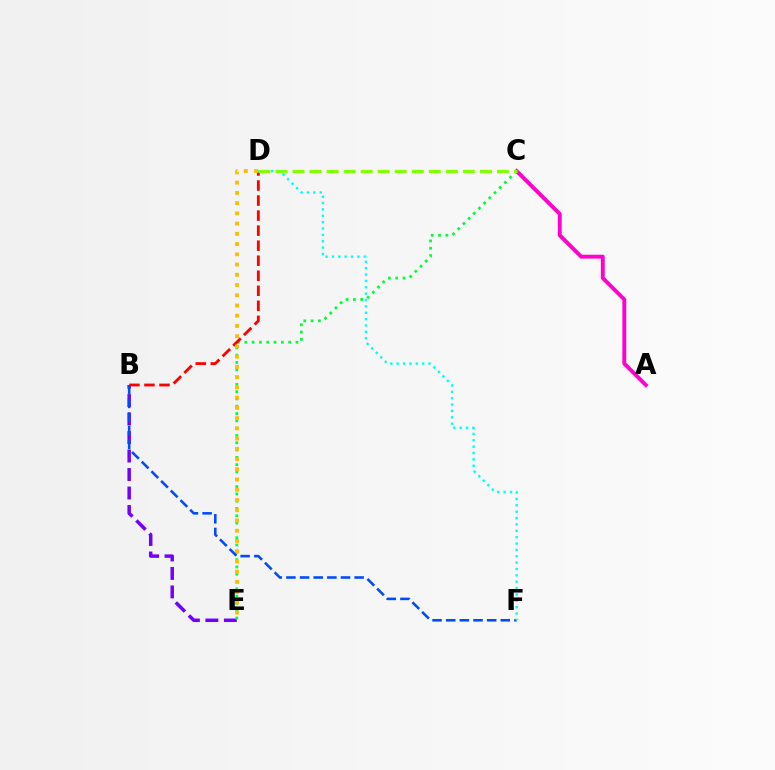{('B', 'E'): [{'color': '#7200ff', 'line_style': 'dashed', 'thickness': 2.51}], ('C', 'E'): [{'color': '#00ff39', 'line_style': 'dotted', 'thickness': 1.98}], ('B', 'D'): [{'color': '#ff0000', 'line_style': 'dashed', 'thickness': 2.04}], ('D', 'E'): [{'color': '#ffbd00', 'line_style': 'dotted', 'thickness': 2.78}], ('A', 'C'): [{'color': '#ff00cf', 'line_style': 'solid', 'thickness': 2.8}], ('B', 'F'): [{'color': '#004bff', 'line_style': 'dashed', 'thickness': 1.85}], ('D', 'F'): [{'color': '#00fff6', 'line_style': 'dotted', 'thickness': 1.73}], ('C', 'D'): [{'color': '#84ff00', 'line_style': 'dashed', 'thickness': 2.31}]}